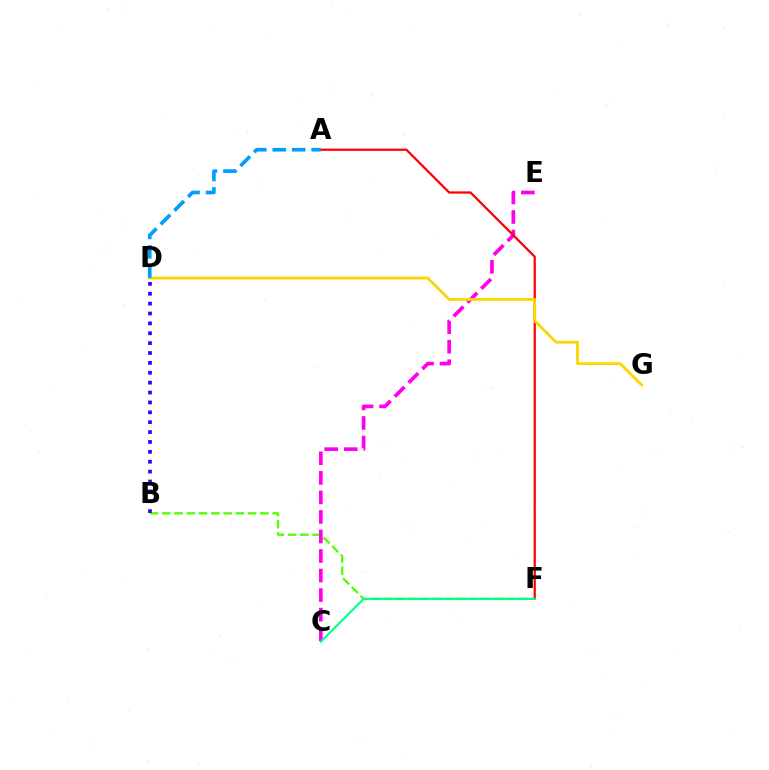{('B', 'F'): [{'color': '#4fff00', 'line_style': 'dashed', 'thickness': 1.67}], ('C', 'E'): [{'color': '#ff00ed', 'line_style': 'dashed', 'thickness': 2.65}], ('B', 'D'): [{'color': '#3700ff', 'line_style': 'dotted', 'thickness': 2.69}], ('A', 'F'): [{'color': '#ff0000', 'line_style': 'solid', 'thickness': 1.62}], ('D', 'G'): [{'color': '#ffd500', 'line_style': 'solid', 'thickness': 2.04}], ('C', 'F'): [{'color': '#00ff86', 'line_style': 'solid', 'thickness': 1.54}], ('A', 'D'): [{'color': '#009eff', 'line_style': 'dashed', 'thickness': 2.64}]}